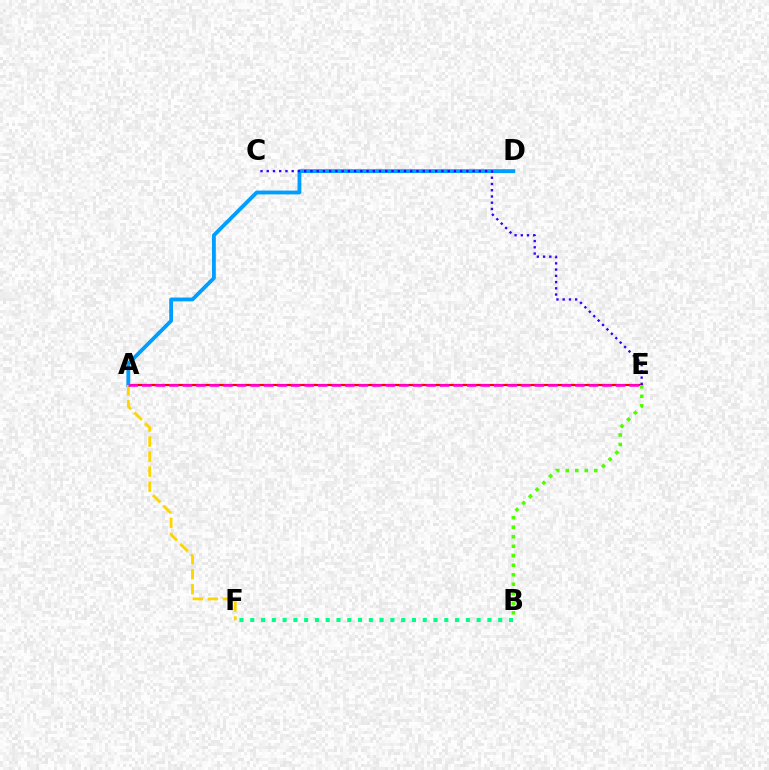{('A', 'E'): [{'color': '#ff0000', 'line_style': 'solid', 'thickness': 1.58}, {'color': '#ff00ed', 'line_style': 'dashed', 'thickness': 1.84}], ('A', 'D'): [{'color': '#009eff', 'line_style': 'solid', 'thickness': 2.76}], ('C', 'E'): [{'color': '#3700ff', 'line_style': 'dotted', 'thickness': 1.69}], ('A', 'F'): [{'color': '#ffd500', 'line_style': 'dashed', 'thickness': 2.04}], ('B', 'E'): [{'color': '#4fff00', 'line_style': 'dotted', 'thickness': 2.58}], ('B', 'F'): [{'color': '#00ff86', 'line_style': 'dotted', 'thickness': 2.93}]}